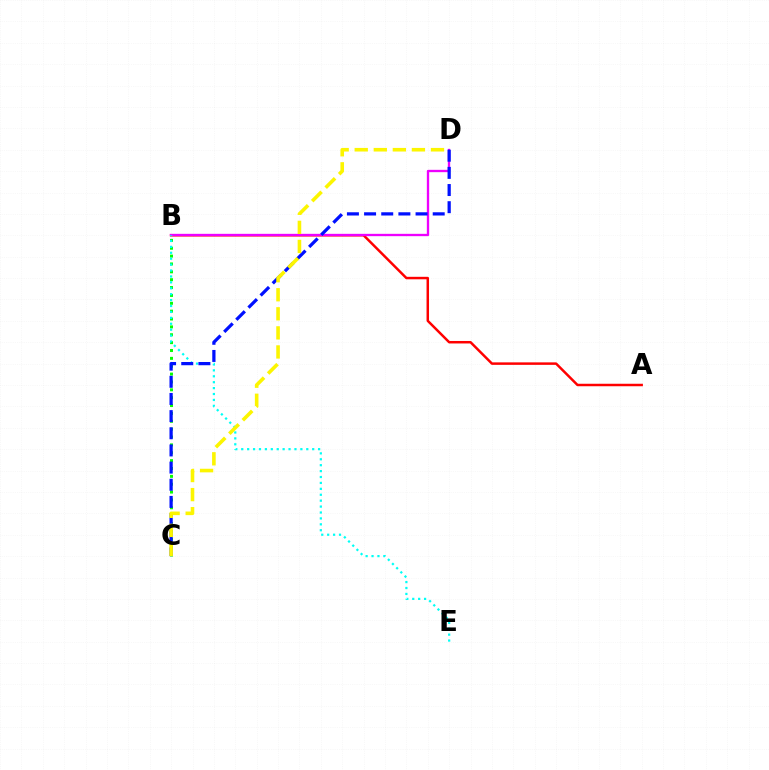{('B', 'C'): [{'color': '#08ff00', 'line_style': 'dotted', 'thickness': 2.14}], ('A', 'B'): [{'color': '#ff0000', 'line_style': 'solid', 'thickness': 1.79}], ('B', 'D'): [{'color': '#ee00ff', 'line_style': 'solid', 'thickness': 1.68}], ('B', 'E'): [{'color': '#00fff6', 'line_style': 'dotted', 'thickness': 1.61}], ('C', 'D'): [{'color': '#0010ff', 'line_style': 'dashed', 'thickness': 2.33}, {'color': '#fcf500', 'line_style': 'dashed', 'thickness': 2.59}]}